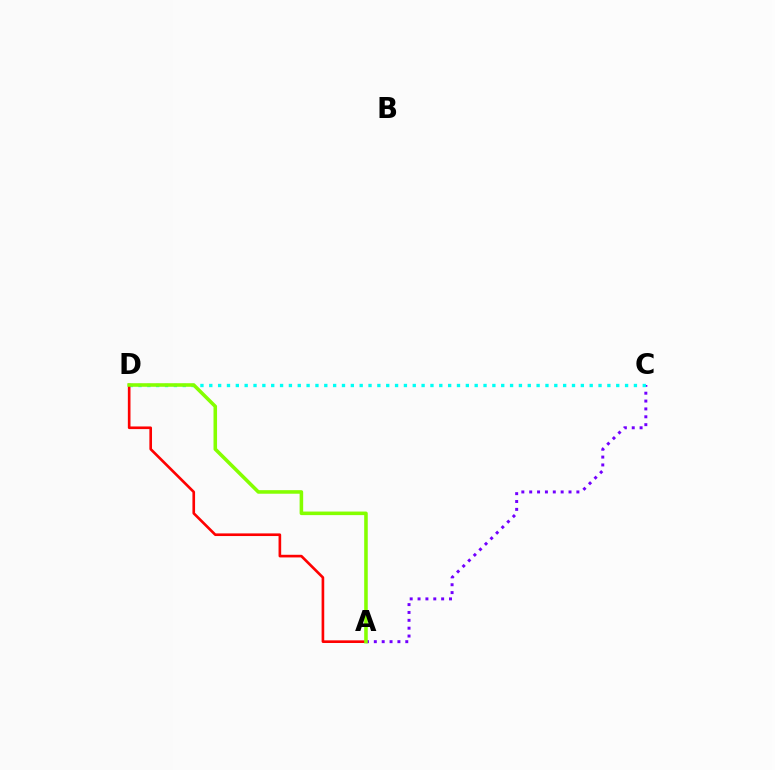{('A', 'C'): [{'color': '#7200ff', 'line_style': 'dotted', 'thickness': 2.14}], ('C', 'D'): [{'color': '#00fff6', 'line_style': 'dotted', 'thickness': 2.4}], ('A', 'D'): [{'color': '#ff0000', 'line_style': 'solid', 'thickness': 1.9}, {'color': '#84ff00', 'line_style': 'solid', 'thickness': 2.56}]}